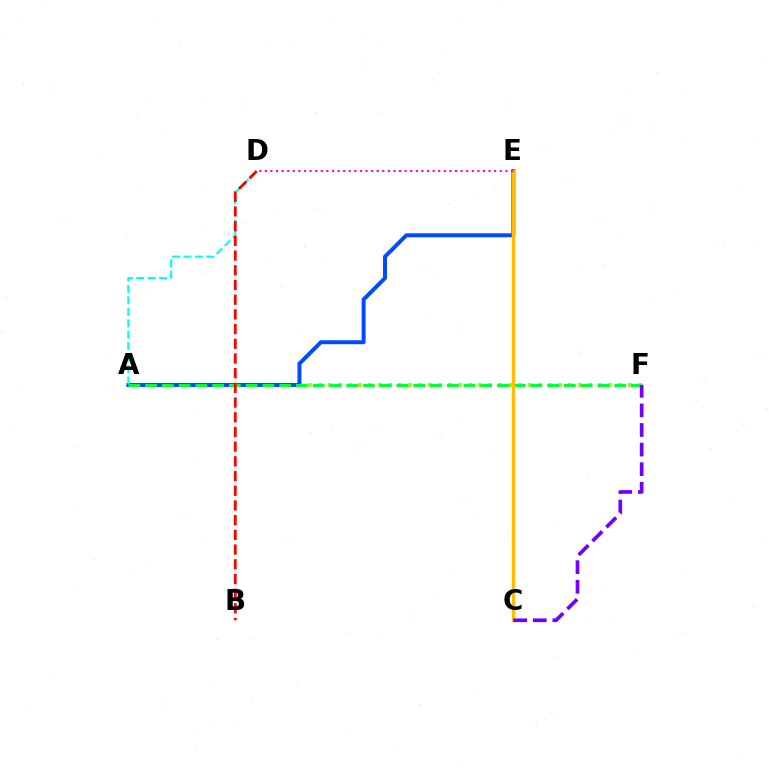{('A', 'F'): [{'color': '#84ff00', 'line_style': 'dotted', 'thickness': 2.72}, {'color': '#00ff39', 'line_style': 'dashed', 'thickness': 2.28}], ('A', 'E'): [{'color': '#004bff', 'line_style': 'solid', 'thickness': 2.86}], ('A', 'D'): [{'color': '#00fff6', 'line_style': 'dashed', 'thickness': 1.55}], ('C', 'E'): [{'color': '#ffbd00', 'line_style': 'solid', 'thickness': 2.5}], ('D', 'E'): [{'color': '#ff00cf', 'line_style': 'dotted', 'thickness': 1.52}], ('B', 'D'): [{'color': '#ff0000', 'line_style': 'dashed', 'thickness': 2.0}], ('C', 'F'): [{'color': '#7200ff', 'line_style': 'dashed', 'thickness': 2.66}]}